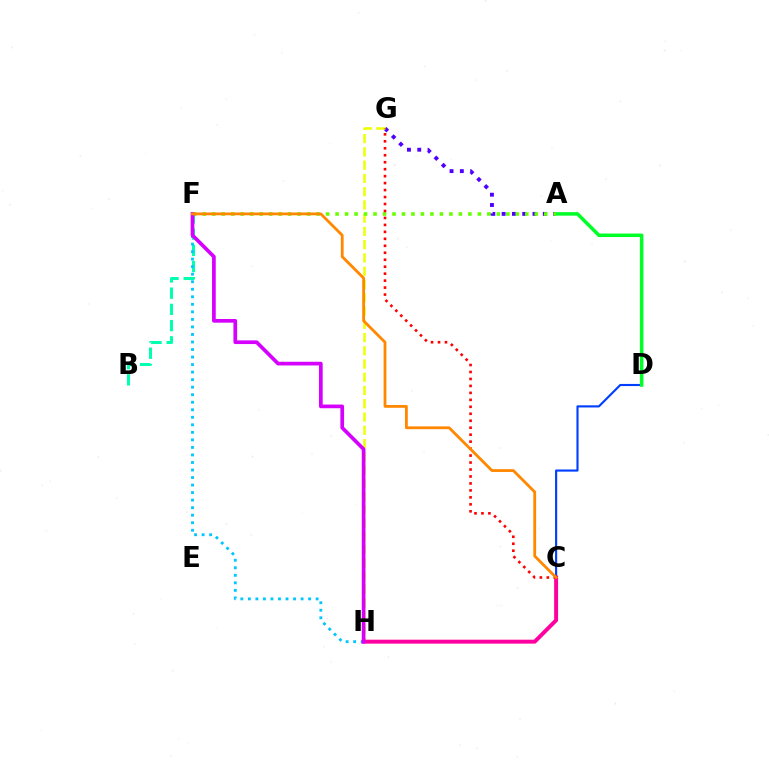{('C', 'D'): [{'color': '#003fff', 'line_style': 'solid', 'thickness': 1.54}], ('B', 'F'): [{'color': '#00ffaf', 'line_style': 'dashed', 'thickness': 2.2}], ('A', 'G'): [{'color': '#4f00ff', 'line_style': 'dotted', 'thickness': 2.8}], ('A', 'D'): [{'color': '#00ff27', 'line_style': 'solid', 'thickness': 2.53}], ('G', 'H'): [{'color': '#eeff00', 'line_style': 'dashed', 'thickness': 1.8}], ('F', 'H'): [{'color': '#00c7ff', 'line_style': 'dotted', 'thickness': 2.05}, {'color': '#d600ff', 'line_style': 'solid', 'thickness': 2.66}], ('C', 'H'): [{'color': '#ff00a0', 'line_style': 'solid', 'thickness': 2.84}], ('A', 'F'): [{'color': '#66ff00', 'line_style': 'dotted', 'thickness': 2.58}], ('C', 'G'): [{'color': '#ff0000', 'line_style': 'dotted', 'thickness': 1.89}], ('C', 'F'): [{'color': '#ff8800', 'line_style': 'solid', 'thickness': 2.02}]}